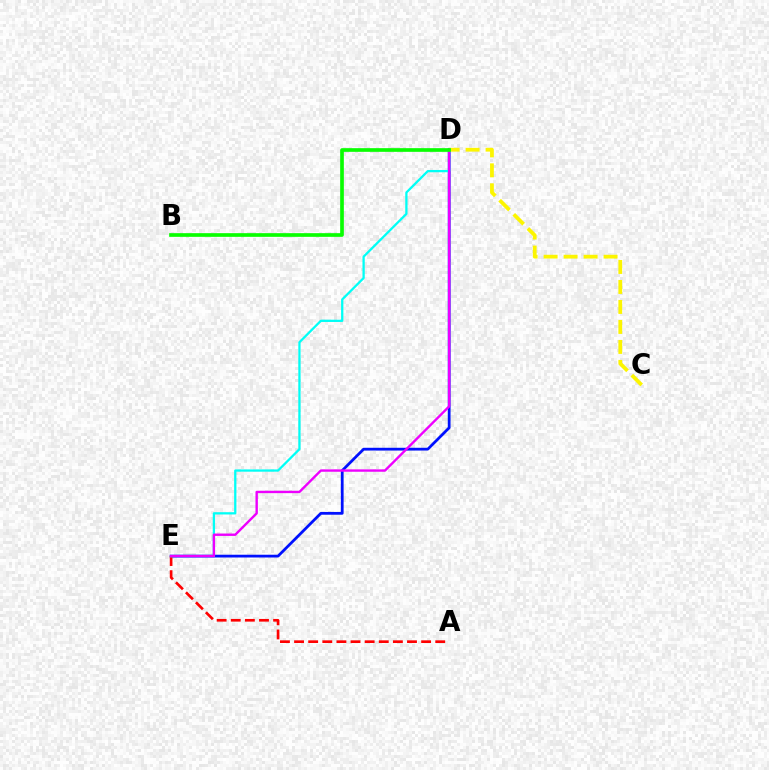{('D', 'E'): [{'color': '#0010ff', 'line_style': 'solid', 'thickness': 1.99}, {'color': '#00fff6', 'line_style': 'solid', 'thickness': 1.64}, {'color': '#ee00ff', 'line_style': 'solid', 'thickness': 1.72}], ('A', 'E'): [{'color': '#ff0000', 'line_style': 'dashed', 'thickness': 1.92}], ('C', 'D'): [{'color': '#fcf500', 'line_style': 'dashed', 'thickness': 2.72}], ('B', 'D'): [{'color': '#08ff00', 'line_style': 'solid', 'thickness': 2.64}]}